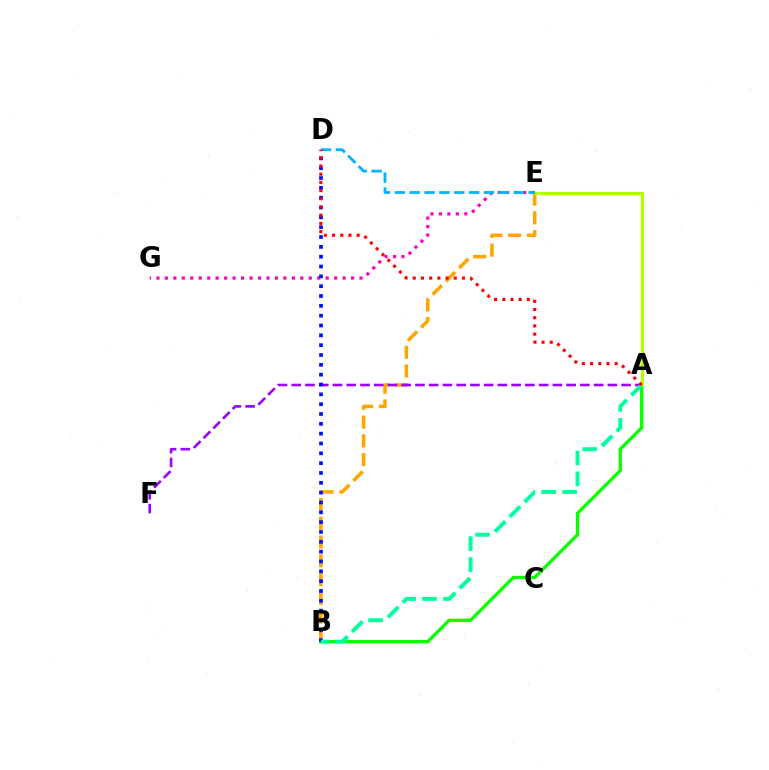{('B', 'E'): [{'color': '#ffa500', 'line_style': 'dashed', 'thickness': 2.55}], ('A', 'B'): [{'color': '#08ff00', 'line_style': 'solid', 'thickness': 2.37}, {'color': '#00ff9d', 'line_style': 'dashed', 'thickness': 2.85}], ('A', 'F'): [{'color': '#9b00ff', 'line_style': 'dashed', 'thickness': 1.87}], ('A', 'E'): [{'color': '#b3ff00', 'line_style': 'solid', 'thickness': 2.25}], ('E', 'G'): [{'color': '#ff00bd', 'line_style': 'dotted', 'thickness': 2.3}], ('B', 'D'): [{'color': '#0010ff', 'line_style': 'dotted', 'thickness': 2.67}], ('D', 'E'): [{'color': '#00b5ff', 'line_style': 'dashed', 'thickness': 2.02}], ('A', 'D'): [{'color': '#ff0000', 'line_style': 'dotted', 'thickness': 2.23}]}